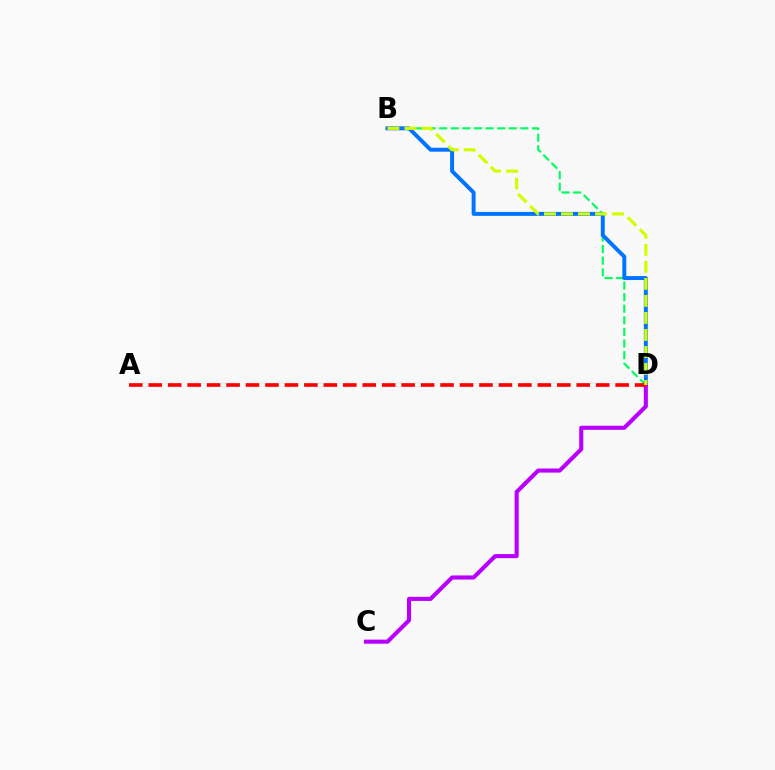{('B', 'D'): [{'color': '#00ff5c', 'line_style': 'dashed', 'thickness': 1.58}, {'color': '#0074ff', 'line_style': 'solid', 'thickness': 2.84}, {'color': '#d1ff00', 'line_style': 'dashed', 'thickness': 2.31}], ('C', 'D'): [{'color': '#b900ff', 'line_style': 'solid', 'thickness': 2.95}], ('A', 'D'): [{'color': '#ff0000', 'line_style': 'dashed', 'thickness': 2.64}]}